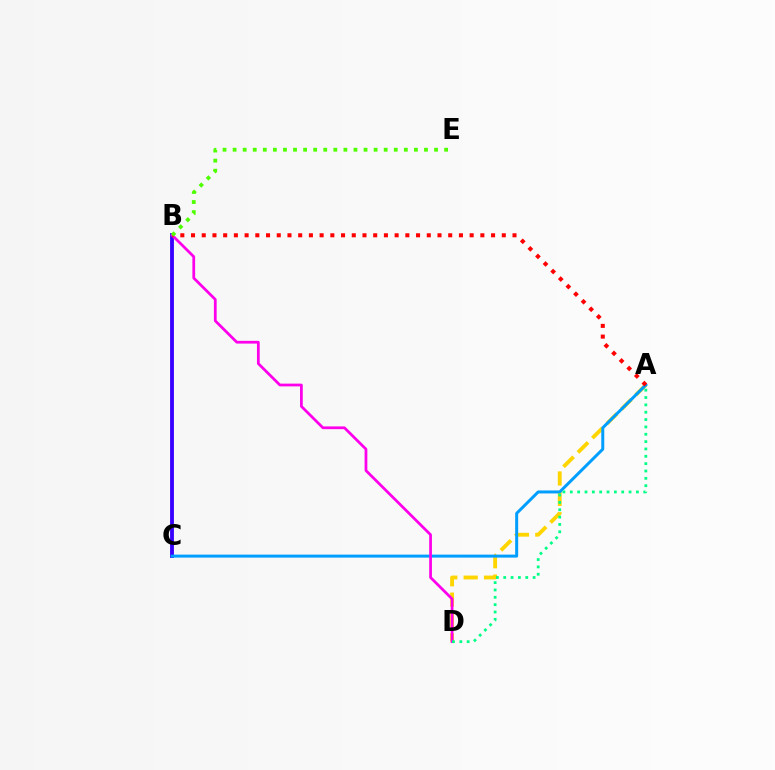{('B', 'C'): [{'color': '#3700ff', 'line_style': 'solid', 'thickness': 2.76}], ('A', 'D'): [{'color': '#ffd500', 'line_style': 'dashed', 'thickness': 2.77}, {'color': '#00ff86', 'line_style': 'dotted', 'thickness': 2.0}], ('A', 'C'): [{'color': '#009eff', 'line_style': 'solid', 'thickness': 2.15}], ('B', 'D'): [{'color': '#ff00ed', 'line_style': 'solid', 'thickness': 1.98}], ('A', 'B'): [{'color': '#ff0000', 'line_style': 'dotted', 'thickness': 2.91}], ('B', 'E'): [{'color': '#4fff00', 'line_style': 'dotted', 'thickness': 2.74}]}